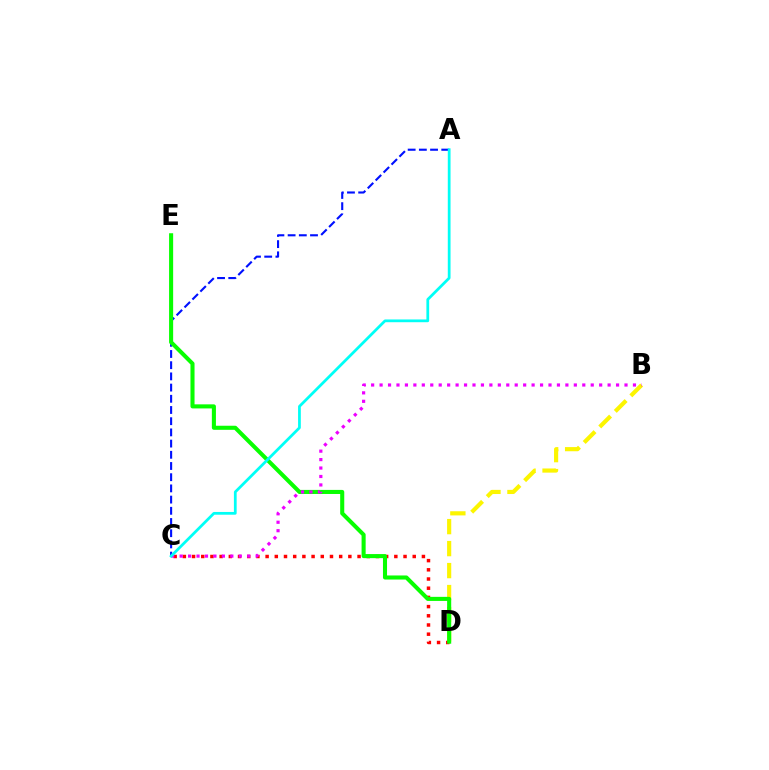{('A', 'C'): [{'color': '#0010ff', 'line_style': 'dashed', 'thickness': 1.52}, {'color': '#00fff6', 'line_style': 'solid', 'thickness': 1.98}], ('B', 'D'): [{'color': '#fcf500', 'line_style': 'dashed', 'thickness': 2.99}], ('C', 'D'): [{'color': '#ff0000', 'line_style': 'dotted', 'thickness': 2.5}], ('D', 'E'): [{'color': '#08ff00', 'line_style': 'solid', 'thickness': 2.93}], ('B', 'C'): [{'color': '#ee00ff', 'line_style': 'dotted', 'thickness': 2.29}]}